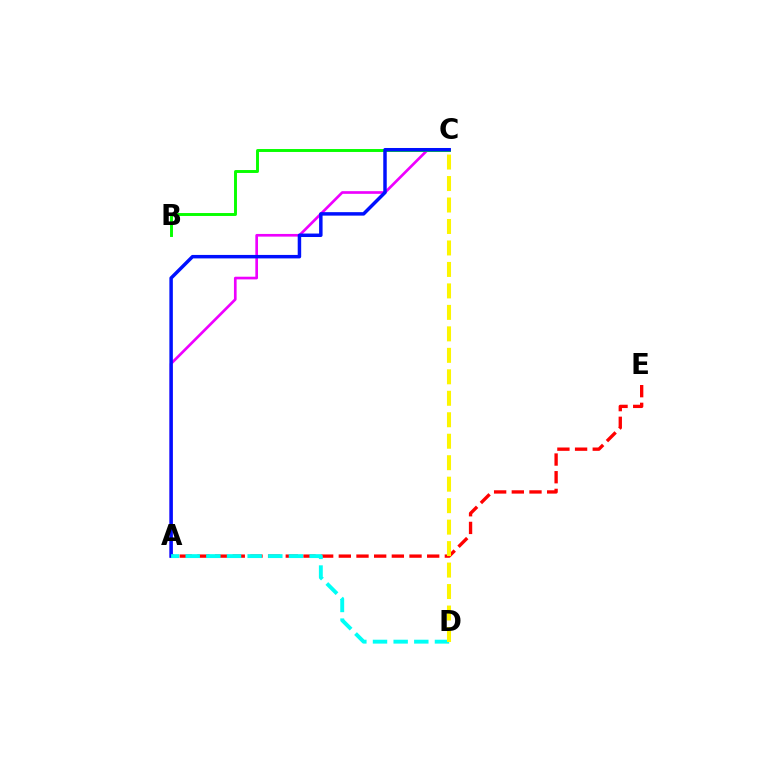{('A', 'C'): [{'color': '#ee00ff', 'line_style': 'solid', 'thickness': 1.92}, {'color': '#0010ff', 'line_style': 'solid', 'thickness': 2.5}], ('A', 'E'): [{'color': '#ff0000', 'line_style': 'dashed', 'thickness': 2.4}], ('B', 'C'): [{'color': '#08ff00', 'line_style': 'solid', 'thickness': 2.11}], ('A', 'D'): [{'color': '#00fff6', 'line_style': 'dashed', 'thickness': 2.81}], ('C', 'D'): [{'color': '#fcf500', 'line_style': 'dashed', 'thickness': 2.92}]}